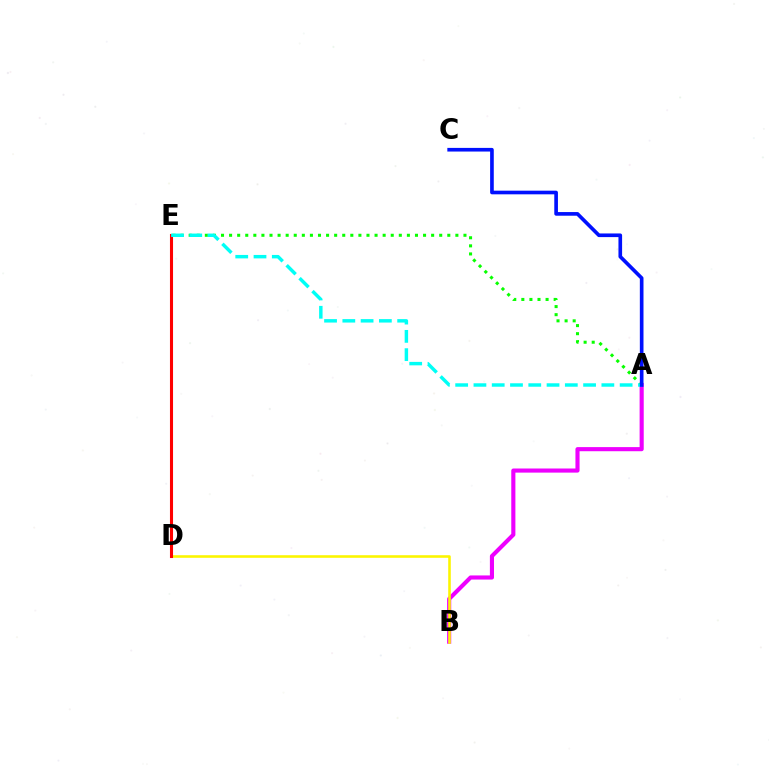{('A', 'B'): [{'color': '#ee00ff', 'line_style': 'solid', 'thickness': 2.96}], ('A', 'E'): [{'color': '#08ff00', 'line_style': 'dotted', 'thickness': 2.2}, {'color': '#00fff6', 'line_style': 'dashed', 'thickness': 2.48}], ('B', 'D'): [{'color': '#fcf500', 'line_style': 'solid', 'thickness': 1.86}], ('D', 'E'): [{'color': '#ff0000', 'line_style': 'solid', 'thickness': 2.22}], ('A', 'C'): [{'color': '#0010ff', 'line_style': 'solid', 'thickness': 2.63}]}